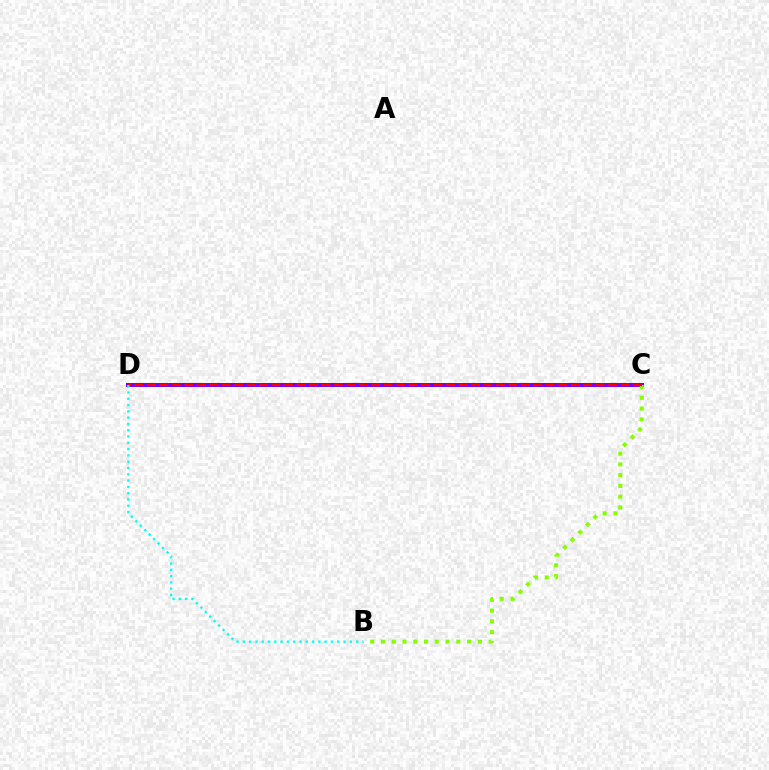{('C', 'D'): [{'color': '#7200ff', 'line_style': 'solid', 'thickness': 2.87}, {'color': '#ff0000', 'line_style': 'dashed', 'thickness': 1.69}], ('B', 'C'): [{'color': '#84ff00', 'line_style': 'dotted', 'thickness': 2.93}], ('B', 'D'): [{'color': '#00fff6', 'line_style': 'dotted', 'thickness': 1.71}]}